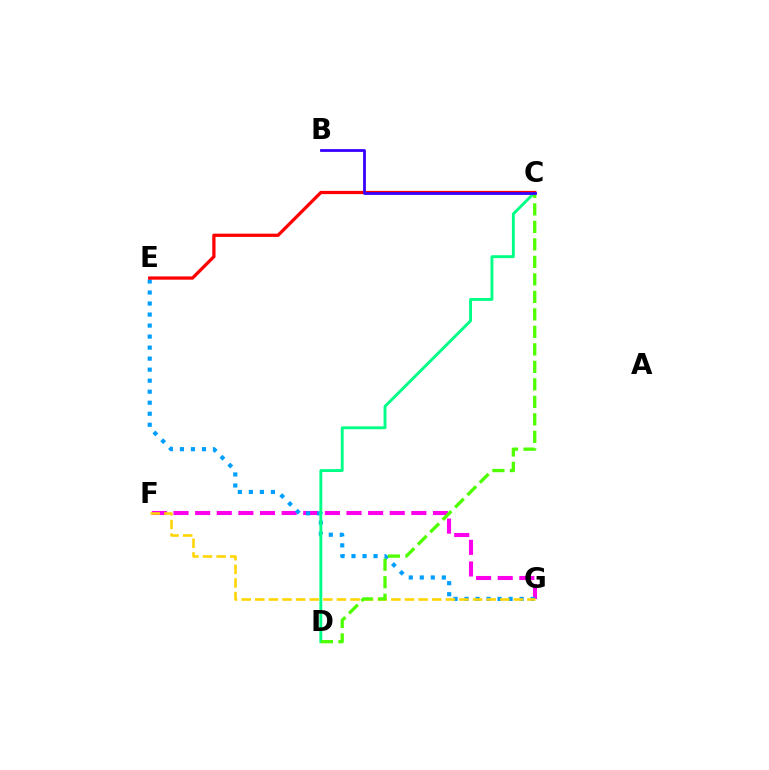{('F', 'G'): [{'color': '#ff00ed', 'line_style': 'dashed', 'thickness': 2.94}, {'color': '#ffd500', 'line_style': 'dashed', 'thickness': 1.85}], ('E', 'G'): [{'color': '#009eff', 'line_style': 'dotted', 'thickness': 2.99}], ('C', 'D'): [{'color': '#00ff86', 'line_style': 'solid', 'thickness': 2.08}, {'color': '#4fff00', 'line_style': 'dashed', 'thickness': 2.38}], ('C', 'E'): [{'color': '#ff0000', 'line_style': 'solid', 'thickness': 2.35}], ('B', 'C'): [{'color': '#3700ff', 'line_style': 'solid', 'thickness': 2.01}]}